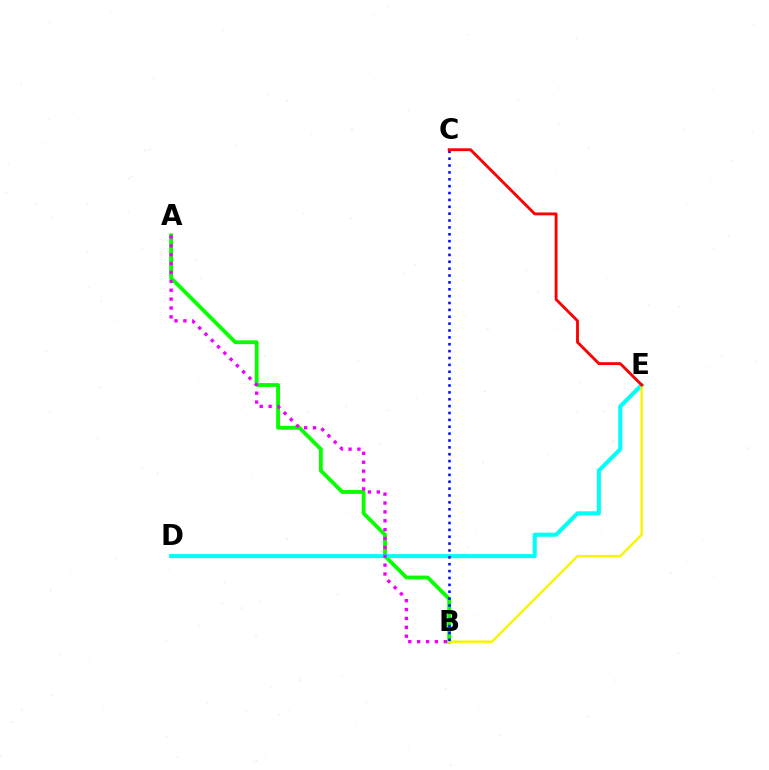{('A', 'B'): [{'color': '#08ff00', 'line_style': 'solid', 'thickness': 2.75}, {'color': '#ee00ff', 'line_style': 'dotted', 'thickness': 2.41}], ('D', 'E'): [{'color': '#00fff6', 'line_style': 'solid', 'thickness': 2.92}], ('B', 'E'): [{'color': '#fcf500', 'line_style': 'solid', 'thickness': 1.75}], ('B', 'C'): [{'color': '#0010ff', 'line_style': 'dotted', 'thickness': 1.87}], ('C', 'E'): [{'color': '#ff0000', 'line_style': 'solid', 'thickness': 2.06}]}